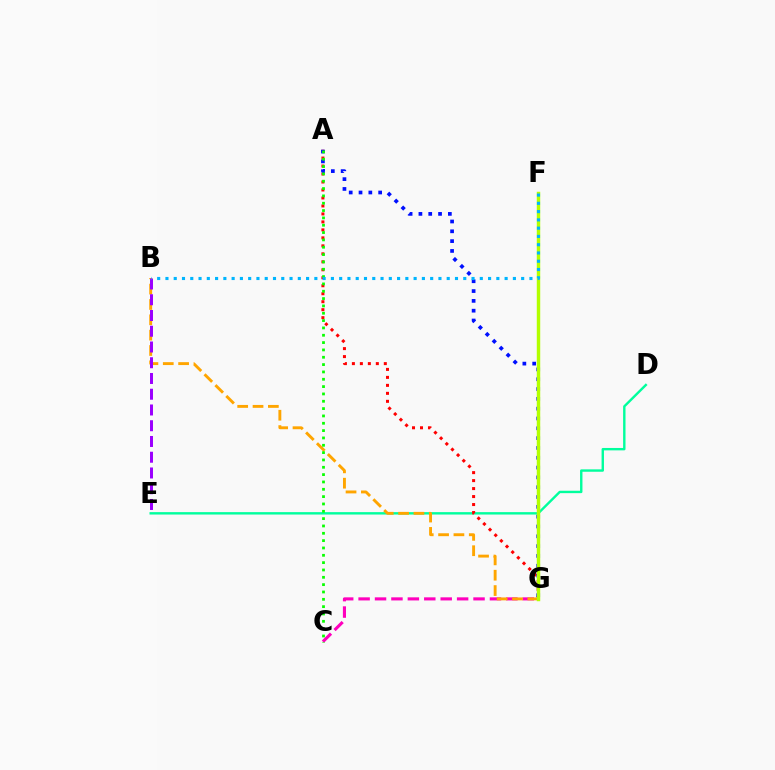{('D', 'E'): [{'color': '#00ff9d', 'line_style': 'solid', 'thickness': 1.73}], ('C', 'G'): [{'color': '#ff00bd', 'line_style': 'dashed', 'thickness': 2.23}], ('A', 'G'): [{'color': '#ff0000', 'line_style': 'dotted', 'thickness': 2.17}, {'color': '#0010ff', 'line_style': 'dotted', 'thickness': 2.67}], ('B', 'G'): [{'color': '#ffa500', 'line_style': 'dashed', 'thickness': 2.08}], ('F', 'G'): [{'color': '#b3ff00', 'line_style': 'solid', 'thickness': 2.47}], ('B', 'E'): [{'color': '#9b00ff', 'line_style': 'dashed', 'thickness': 2.14}], ('A', 'C'): [{'color': '#08ff00', 'line_style': 'dotted', 'thickness': 1.99}], ('B', 'F'): [{'color': '#00b5ff', 'line_style': 'dotted', 'thickness': 2.25}]}